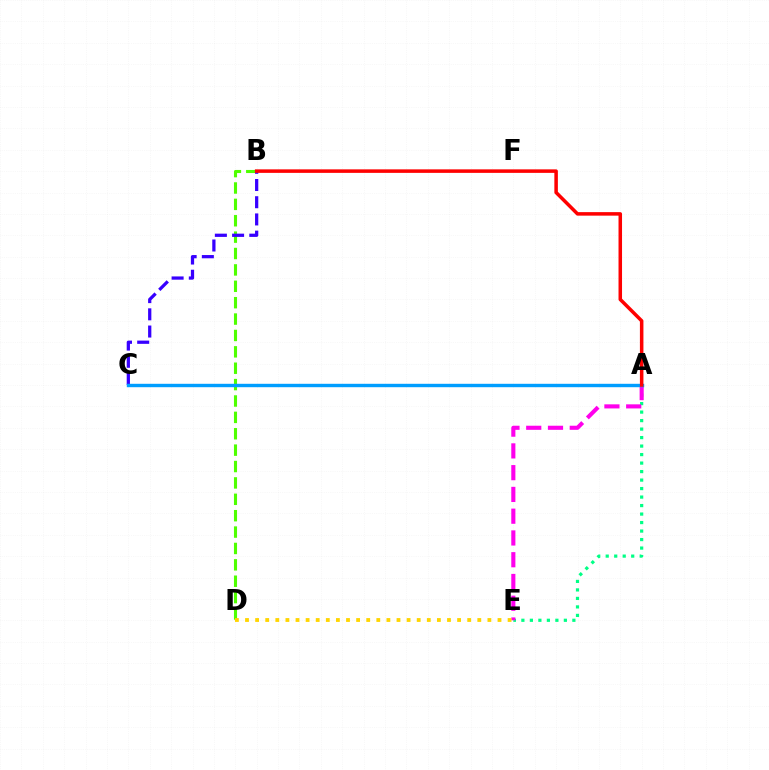{('A', 'E'): [{'color': '#00ff86', 'line_style': 'dotted', 'thickness': 2.31}, {'color': '#ff00ed', 'line_style': 'dashed', 'thickness': 2.96}], ('B', 'D'): [{'color': '#4fff00', 'line_style': 'dashed', 'thickness': 2.23}], ('B', 'C'): [{'color': '#3700ff', 'line_style': 'dashed', 'thickness': 2.34}], ('A', 'C'): [{'color': '#009eff', 'line_style': 'solid', 'thickness': 2.45}], ('A', 'B'): [{'color': '#ff0000', 'line_style': 'solid', 'thickness': 2.53}], ('D', 'E'): [{'color': '#ffd500', 'line_style': 'dotted', 'thickness': 2.74}]}